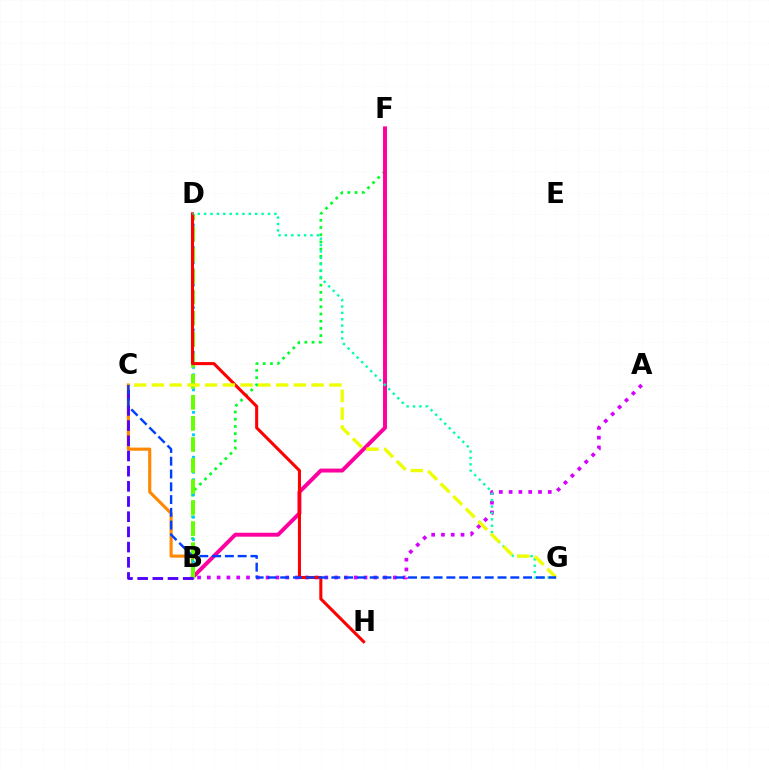{('B', 'C'): [{'color': '#ff8800', 'line_style': 'solid', 'thickness': 2.24}, {'color': '#4f00ff', 'line_style': 'dashed', 'thickness': 2.06}], ('B', 'F'): [{'color': '#00ff27', 'line_style': 'dotted', 'thickness': 1.96}, {'color': '#ff00a0', 'line_style': 'solid', 'thickness': 2.83}], ('B', 'D'): [{'color': '#00c7ff', 'line_style': 'dotted', 'thickness': 2.03}, {'color': '#66ff00', 'line_style': 'dashed', 'thickness': 2.86}], ('A', 'B'): [{'color': '#d600ff', 'line_style': 'dotted', 'thickness': 2.66}], ('D', 'H'): [{'color': '#ff0000', 'line_style': 'solid', 'thickness': 2.21}], ('D', 'G'): [{'color': '#00ffaf', 'line_style': 'dotted', 'thickness': 1.74}], ('C', 'G'): [{'color': '#eeff00', 'line_style': 'dashed', 'thickness': 2.41}, {'color': '#003fff', 'line_style': 'dashed', 'thickness': 1.74}]}